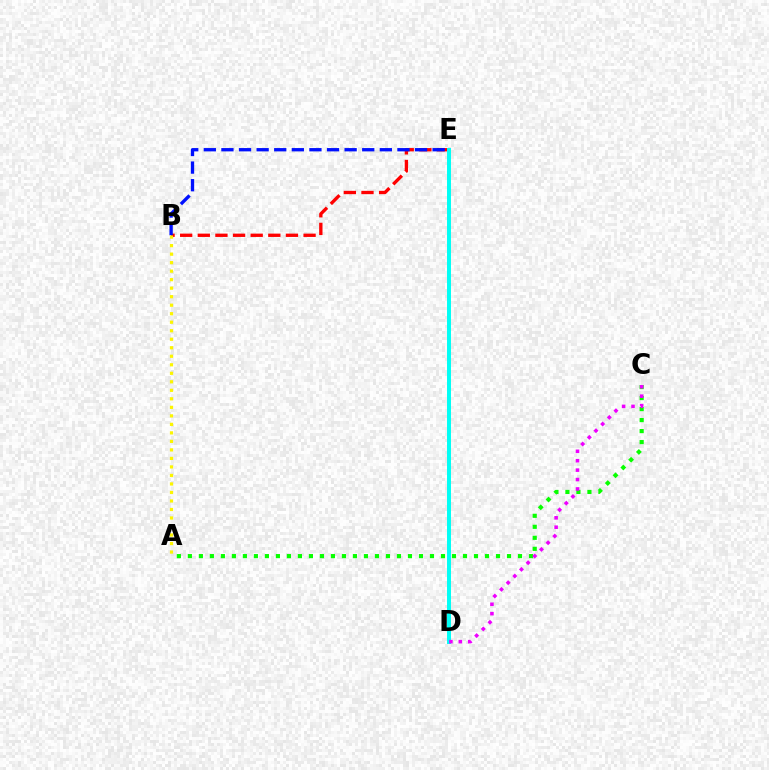{('B', 'E'): [{'color': '#ff0000', 'line_style': 'dashed', 'thickness': 2.39}, {'color': '#0010ff', 'line_style': 'dashed', 'thickness': 2.39}], ('A', 'C'): [{'color': '#08ff00', 'line_style': 'dotted', 'thickness': 2.99}], ('D', 'E'): [{'color': '#00fff6', 'line_style': 'solid', 'thickness': 2.85}], ('C', 'D'): [{'color': '#ee00ff', 'line_style': 'dotted', 'thickness': 2.56}], ('A', 'B'): [{'color': '#fcf500', 'line_style': 'dotted', 'thickness': 2.31}]}